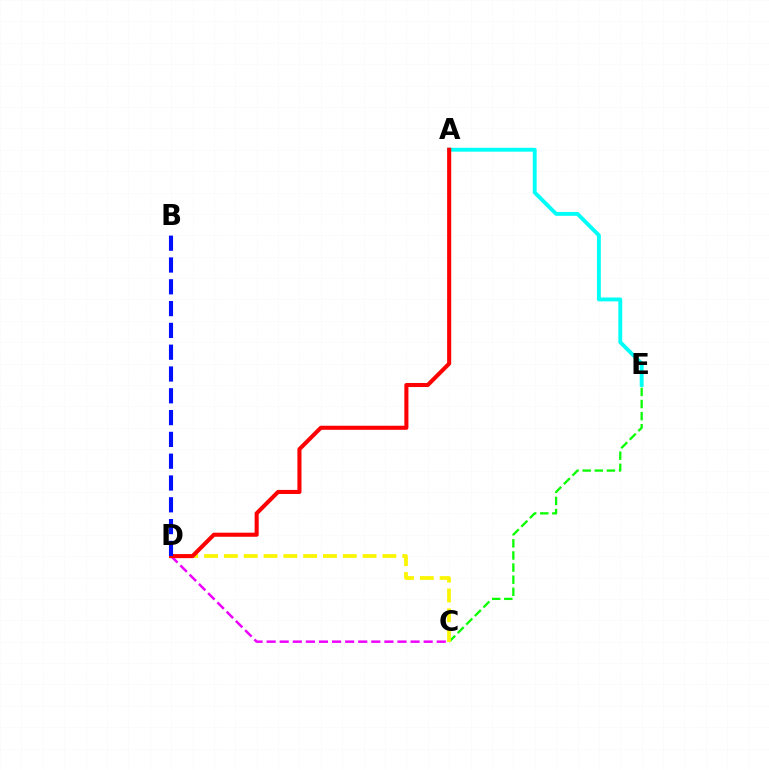{('A', 'E'): [{'color': '#00fff6', 'line_style': 'solid', 'thickness': 2.79}], ('C', 'E'): [{'color': '#08ff00', 'line_style': 'dashed', 'thickness': 1.64}], ('C', 'D'): [{'color': '#fcf500', 'line_style': 'dashed', 'thickness': 2.69}, {'color': '#ee00ff', 'line_style': 'dashed', 'thickness': 1.78}], ('A', 'D'): [{'color': '#ff0000', 'line_style': 'solid', 'thickness': 2.93}], ('B', 'D'): [{'color': '#0010ff', 'line_style': 'dashed', 'thickness': 2.96}]}